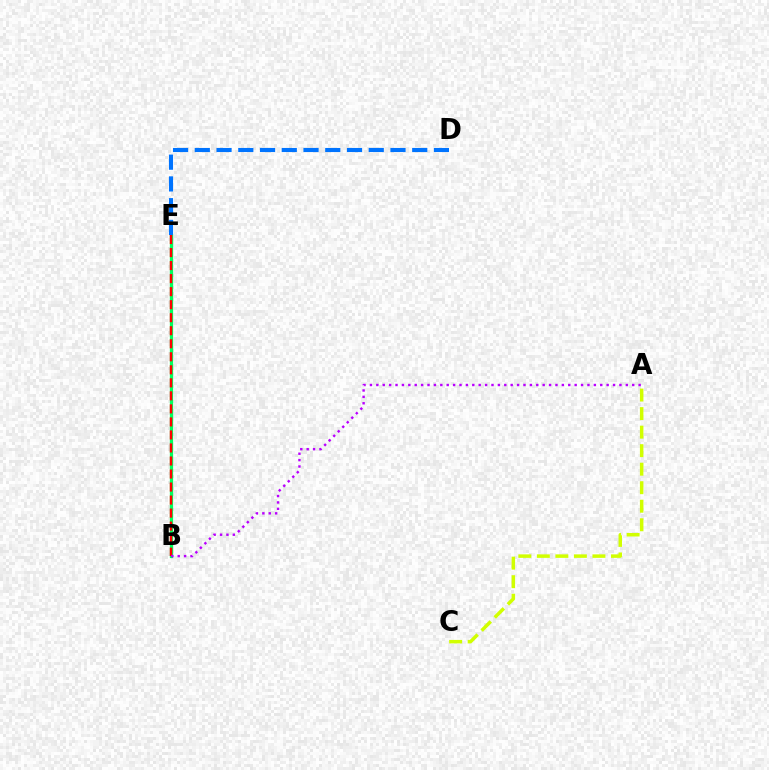{('B', 'E'): [{'color': '#00ff5c', 'line_style': 'solid', 'thickness': 2.36}, {'color': '#ff0000', 'line_style': 'dashed', 'thickness': 1.77}], ('A', 'C'): [{'color': '#d1ff00', 'line_style': 'dashed', 'thickness': 2.52}], ('D', 'E'): [{'color': '#0074ff', 'line_style': 'dashed', 'thickness': 2.95}], ('A', 'B'): [{'color': '#b900ff', 'line_style': 'dotted', 'thickness': 1.74}]}